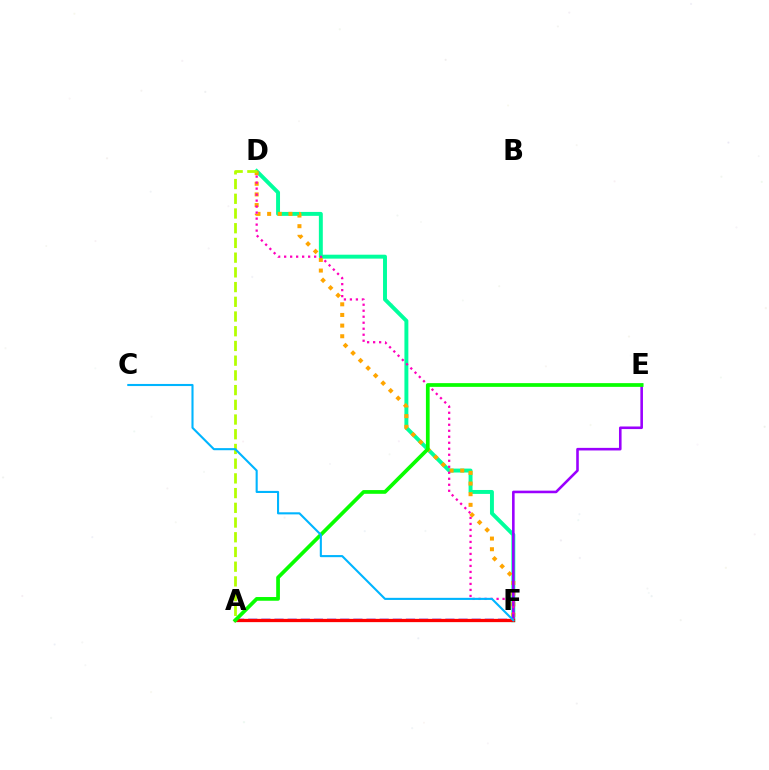{('D', 'F'): [{'color': '#00ff9d', 'line_style': 'solid', 'thickness': 2.83}, {'color': '#ffa500', 'line_style': 'dotted', 'thickness': 2.89}, {'color': '#ff00bd', 'line_style': 'dotted', 'thickness': 1.63}], ('E', 'F'): [{'color': '#9b00ff', 'line_style': 'solid', 'thickness': 1.86}], ('A', 'F'): [{'color': '#0010ff', 'line_style': 'dashed', 'thickness': 1.79}, {'color': '#ff0000', 'line_style': 'solid', 'thickness': 2.35}], ('A', 'D'): [{'color': '#b3ff00', 'line_style': 'dashed', 'thickness': 2.0}], ('A', 'E'): [{'color': '#08ff00', 'line_style': 'solid', 'thickness': 2.68}], ('C', 'F'): [{'color': '#00b5ff', 'line_style': 'solid', 'thickness': 1.51}]}